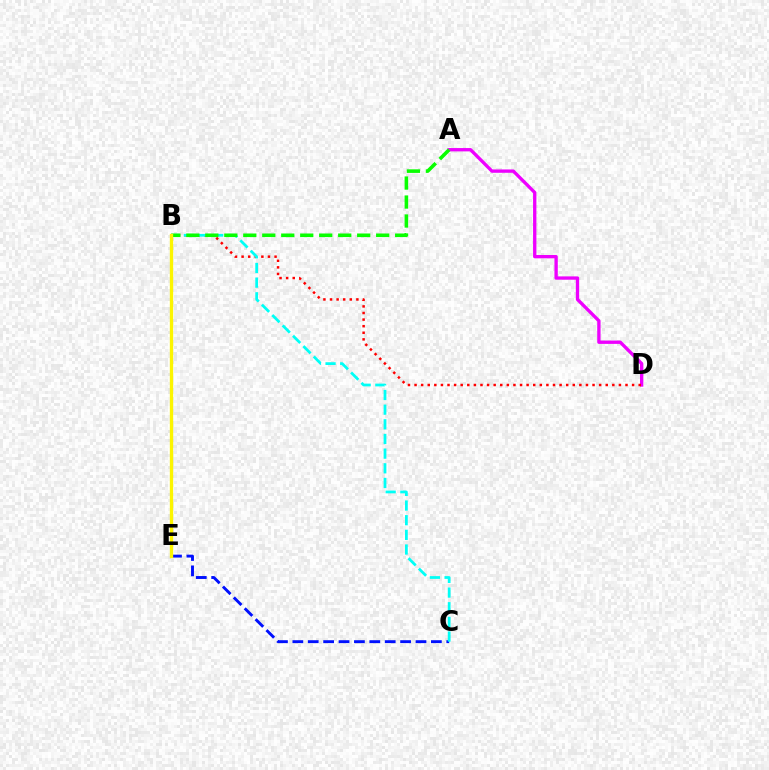{('A', 'D'): [{'color': '#ee00ff', 'line_style': 'solid', 'thickness': 2.4}], ('B', 'D'): [{'color': '#ff0000', 'line_style': 'dotted', 'thickness': 1.79}], ('C', 'E'): [{'color': '#0010ff', 'line_style': 'dashed', 'thickness': 2.09}], ('B', 'C'): [{'color': '#00fff6', 'line_style': 'dashed', 'thickness': 1.99}], ('A', 'B'): [{'color': '#08ff00', 'line_style': 'dashed', 'thickness': 2.58}], ('B', 'E'): [{'color': '#fcf500', 'line_style': 'solid', 'thickness': 2.4}]}